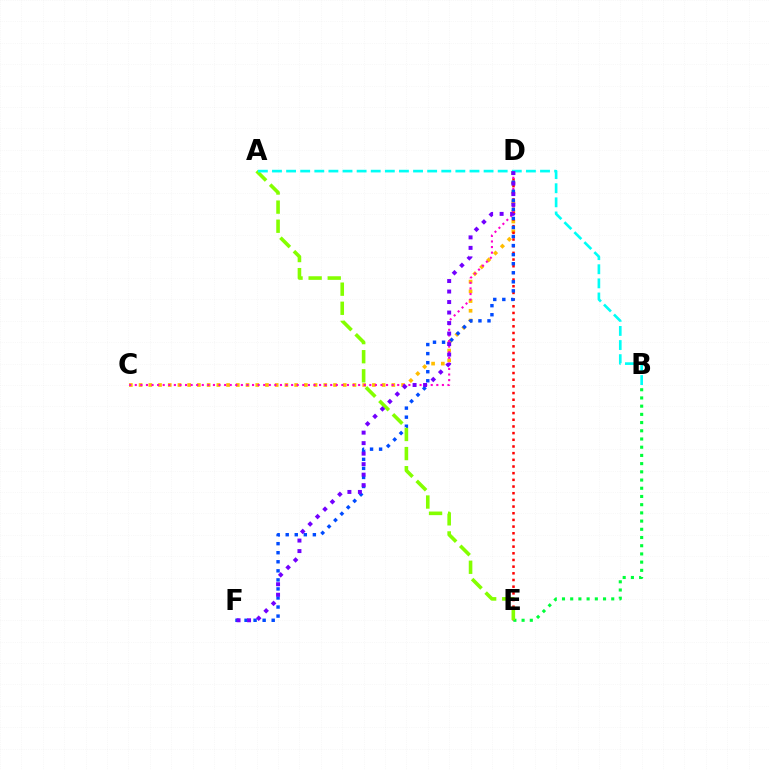{('C', 'D'): [{'color': '#ffbd00', 'line_style': 'dotted', 'thickness': 2.64}, {'color': '#ff00cf', 'line_style': 'dotted', 'thickness': 1.52}], ('D', 'E'): [{'color': '#ff0000', 'line_style': 'dotted', 'thickness': 1.81}], ('D', 'F'): [{'color': '#004bff', 'line_style': 'dotted', 'thickness': 2.46}, {'color': '#7200ff', 'line_style': 'dotted', 'thickness': 2.85}], ('B', 'E'): [{'color': '#00ff39', 'line_style': 'dotted', 'thickness': 2.23}], ('A', 'E'): [{'color': '#84ff00', 'line_style': 'dashed', 'thickness': 2.59}], ('A', 'B'): [{'color': '#00fff6', 'line_style': 'dashed', 'thickness': 1.92}]}